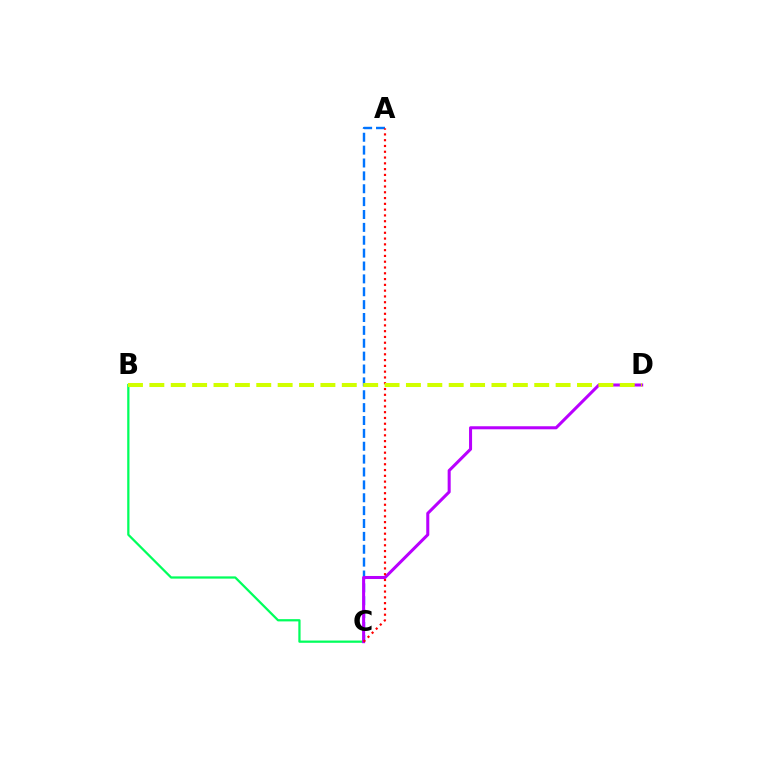{('B', 'C'): [{'color': '#00ff5c', 'line_style': 'solid', 'thickness': 1.62}], ('A', 'C'): [{'color': '#0074ff', 'line_style': 'dashed', 'thickness': 1.75}, {'color': '#ff0000', 'line_style': 'dotted', 'thickness': 1.57}], ('C', 'D'): [{'color': '#b900ff', 'line_style': 'solid', 'thickness': 2.19}], ('B', 'D'): [{'color': '#d1ff00', 'line_style': 'dashed', 'thickness': 2.9}]}